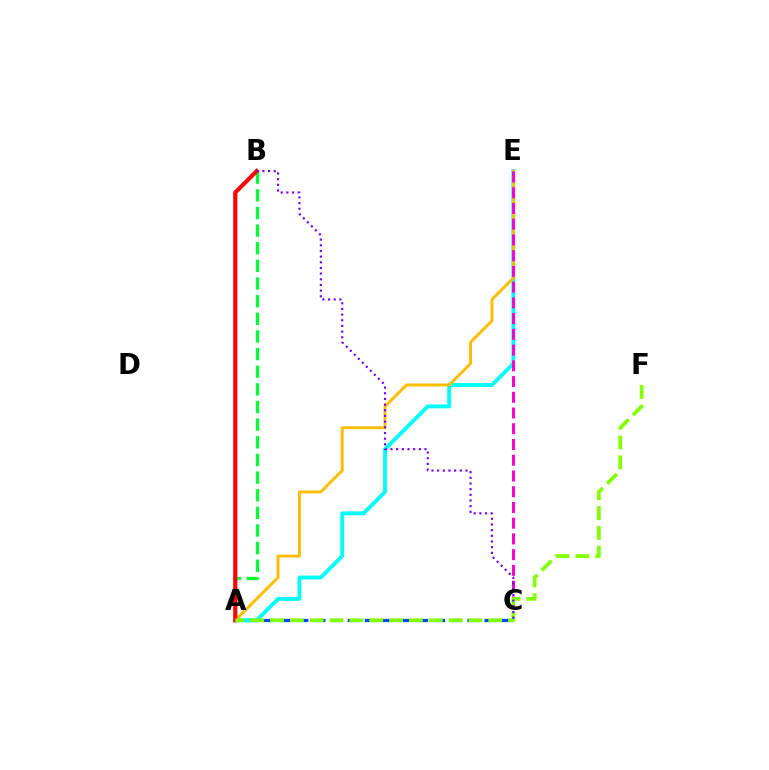{('A', 'C'): [{'color': '#004bff', 'line_style': 'dashed', 'thickness': 2.32}], ('A', 'E'): [{'color': '#00fff6', 'line_style': 'solid', 'thickness': 2.79}, {'color': '#ffbd00', 'line_style': 'solid', 'thickness': 2.1}], ('C', 'E'): [{'color': '#ff00cf', 'line_style': 'dashed', 'thickness': 2.14}], ('A', 'B'): [{'color': '#00ff39', 'line_style': 'dashed', 'thickness': 2.4}, {'color': '#ff0000', 'line_style': 'solid', 'thickness': 2.96}], ('A', 'F'): [{'color': '#84ff00', 'line_style': 'dashed', 'thickness': 2.69}], ('B', 'C'): [{'color': '#7200ff', 'line_style': 'dotted', 'thickness': 1.54}]}